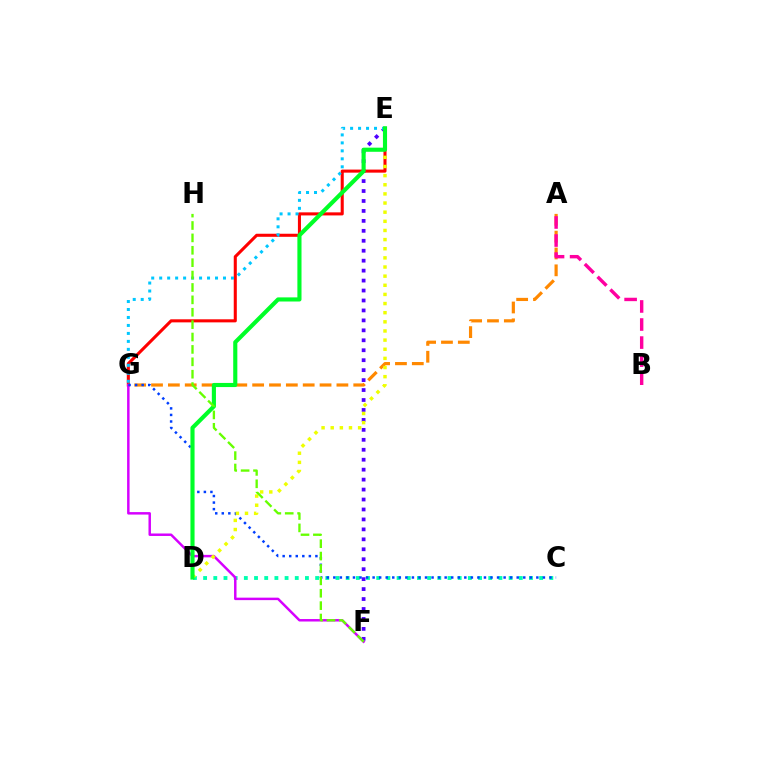{('E', 'F'): [{'color': '#4f00ff', 'line_style': 'dotted', 'thickness': 2.7}], ('E', 'G'): [{'color': '#ff0000', 'line_style': 'solid', 'thickness': 2.21}, {'color': '#00c7ff', 'line_style': 'dotted', 'thickness': 2.17}], ('A', 'G'): [{'color': '#ff8800', 'line_style': 'dashed', 'thickness': 2.29}], ('C', 'D'): [{'color': '#00ffaf', 'line_style': 'dotted', 'thickness': 2.77}], ('F', 'G'): [{'color': '#d600ff', 'line_style': 'solid', 'thickness': 1.78}], ('C', 'G'): [{'color': '#003fff', 'line_style': 'dotted', 'thickness': 1.78}], ('D', 'E'): [{'color': '#eeff00', 'line_style': 'dotted', 'thickness': 2.48}, {'color': '#00ff27', 'line_style': 'solid', 'thickness': 2.97}], ('A', 'B'): [{'color': '#ff00a0', 'line_style': 'dashed', 'thickness': 2.45}], ('F', 'H'): [{'color': '#66ff00', 'line_style': 'dashed', 'thickness': 1.68}]}